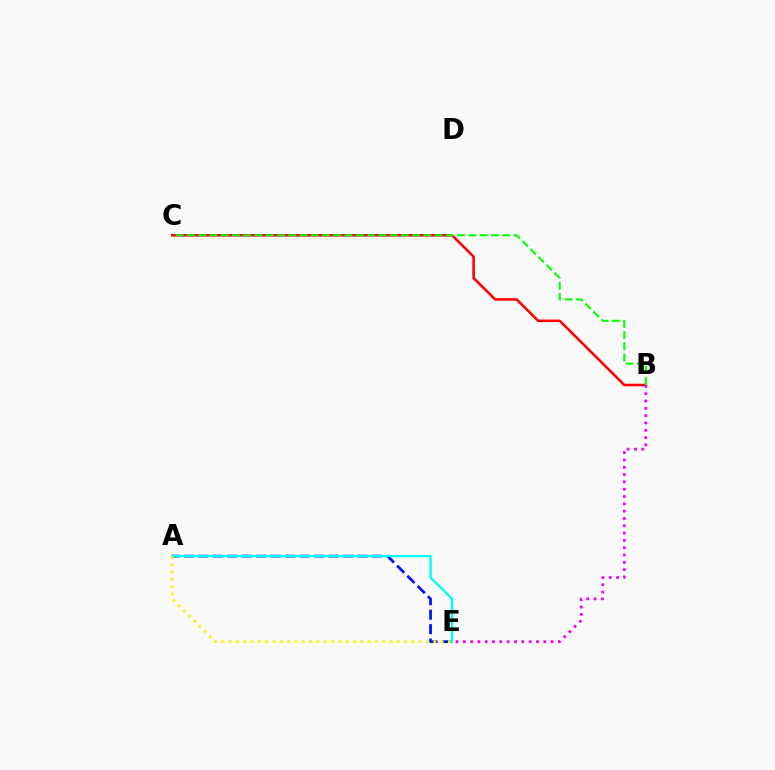{('B', 'C'): [{'color': '#ff0000', 'line_style': 'solid', 'thickness': 1.85}, {'color': '#08ff00', 'line_style': 'dashed', 'thickness': 1.53}], ('A', 'E'): [{'color': '#0010ff', 'line_style': 'dashed', 'thickness': 1.97}, {'color': '#00fff6', 'line_style': 'solid', 'thickness': 1.69}, {'color': '#fcf500', 'line_style': 'dotted', 'thickness': 1.99}], ('B', 'E'): [{'color': '#ee00ff', 'line_style': 'dotted', 'thickness': 1.99}]}